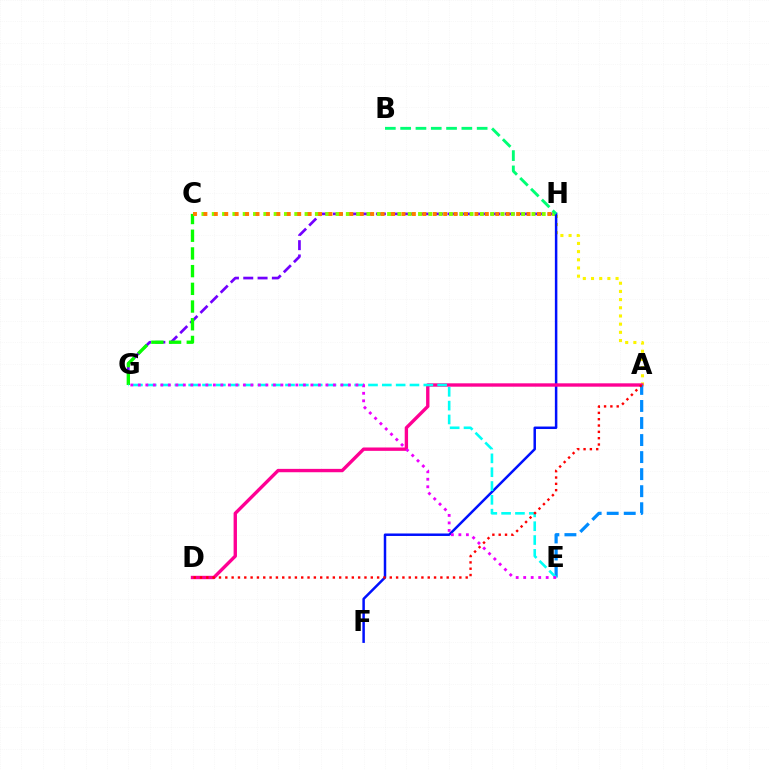{('G', 'H'): [{'color': '#7200ff', 'line_style': 'dashed', 'thickness': 1.94}], ('C', 'G'): [{'color': '#08ff00', 'line_style': 'dashed', 'thickness': 2.4}], ('C', 'H'): [{'color': '#84ff00', 'line_style': 'dotted', 'thickness': 2.8}, {'color': '#ff7c00', 'line_style': 'dotted', 'thickness': 2.83}], ('A', 'H'): [{'color': '#fcf500', 'line_style': 'dotted', 'thickness': 2.22}], ('F', 'H'): [{'color': '#0010ff', 'line_style': 'solid', 'thickness': 1.8}], ('A', 'D'): [{'color': '#ff0094', 'line_style': 'solid', 'thickness': 2.42}, {'color': '#ff0000', 'line_style': 'dotted', 'thickness': 1.72}], ('A', 'E'): [{'color': '#008cff', 'line_style': 'dashed', 'thickness': 2.32}], ('E', 'G'): [{'color': '#00fff6', 'line_style': 'dashed', 'thickness': 1.88}, {'color': '#ee00ff', 'line_style': 'dotted', 'thickness': 2.04}], ('B', 'H'): [{'color': '#00ff74', 'line_style': 'dashed', 'thickness': 2.08}]}